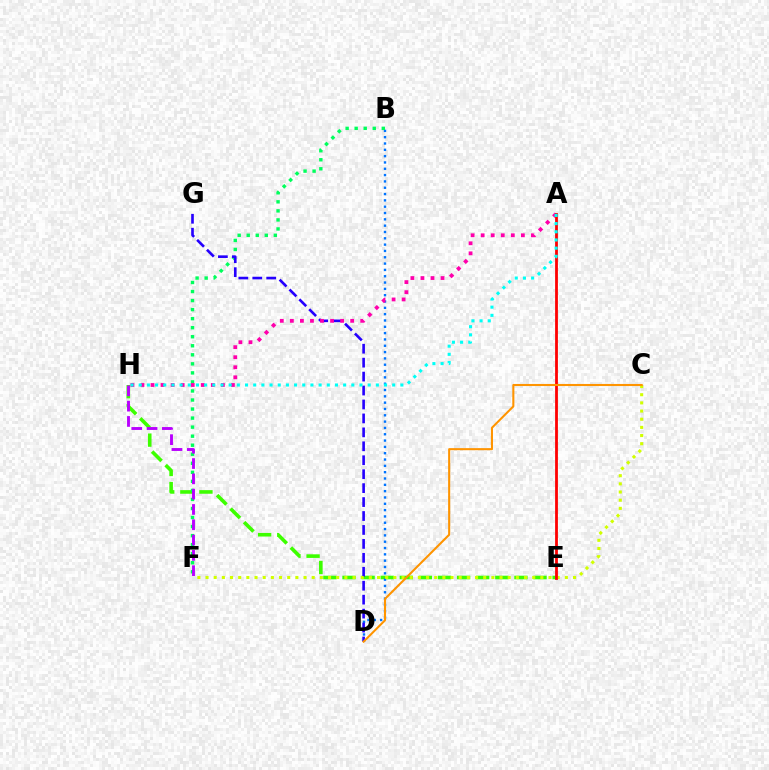{('E', 'H'): [{'color': '#3dff00', 'line_style': 'dashed', 'thickness': 2.6}], ('B', 'D'): [{'color': '#0074ff', 'line_style': 'dotted', 'thickness': 1.72}], ('B', 'F'): [{'color': '#00ff5c', 'line_style': 'dotted', 'thickness': 2.46}], ('F', 'H'): [{'color': '#b900ff', 'line_style': 'dashed', 'thickness': 2.08}], ('D', 'G'): [{'color': '#2500ff', 'line_style': 'dashed', 'thickness': 1.89}], ('C', 'F'): [{'color': '#d1ff00', 'line_style': 'dotted', 'thickness': 2.22}], ('A', 'H'): [{'color': '#ff00ac', 'line_style': 'dotted', 'thickness': 2.73}, {'color': '#00fff6', 'line_style': 'dotted', 'thickness': 2.22}], ('A', 'E'): [{'color': '#ff0000', 'line_style': 'solid', 'thickness': 2.01}], ('C', 'D'): [{'color': '#ff9400', 'line_style': 'solid', 'thickness': 1.5}]}